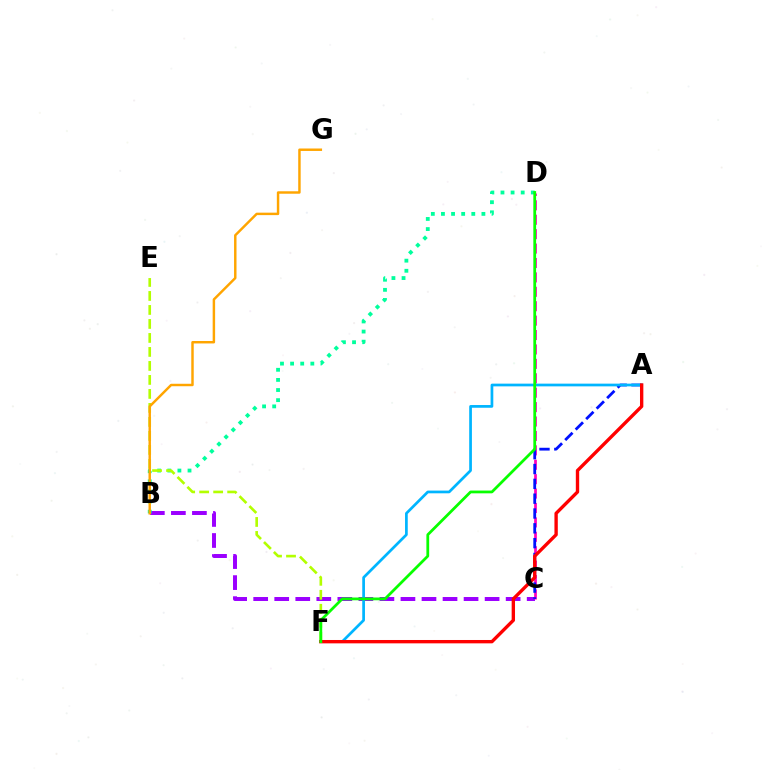{('B', 'C'): [{'color': '#9b00ff', 'line_style': 'dashed', 'thickness': 2.86}], ('C', 'D'): [{'color': '#ff00bd', 'line_style': 'dashed', 'thickness': 1.96}], ('A', 'C'): [{'color': '#0010ff', 'line_style': 'dashed', 'thickness': 2.01}], ('B', 'D'): [{'color': '#00ff9d', 'line_style': 'dotted', 'thickness': 2.75}], ('A', 'F'): [{'color': '#00b5ff', 'line_style': 'solid', 'thickness': 1.96}, {'color': '#ff0000', 'line_style': 'solid', 'thickness': 2.42}], ('E', 'F'): [{'color': '#b3ff00', 'line_style': 'dashed', 'thickness': 1.9}], ('B', 'G'): [{'color': '#ffa500', 'line_style': 'solid', 'thickness': 1.77}], ('D', 'F'): [{'color': '#08ff00', 'line_style': 'solid', 'thickness': 1.99}]}